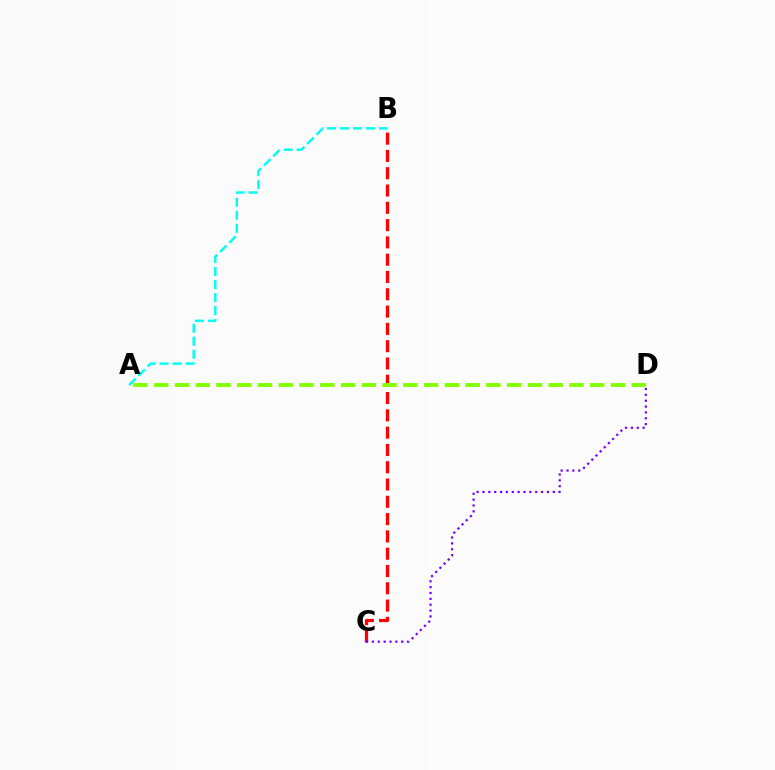{('B', 'C'): [{'color': '#ff0000', 'line_style': 'dashed', 'thickness': 2.35}], ('C', 'D'): [{'color': '#7200ff', 'line_style': 'dotted', 'thickness': 1.59}], ('A', 'B'): [{'color': '#00fff6', 'line_style': 'dashed', 'thickness': 1.77}], ('A', 'D'): [{'color': '#84ff00', 'line_style': 'dashed', 'thickness': 2.82}]}